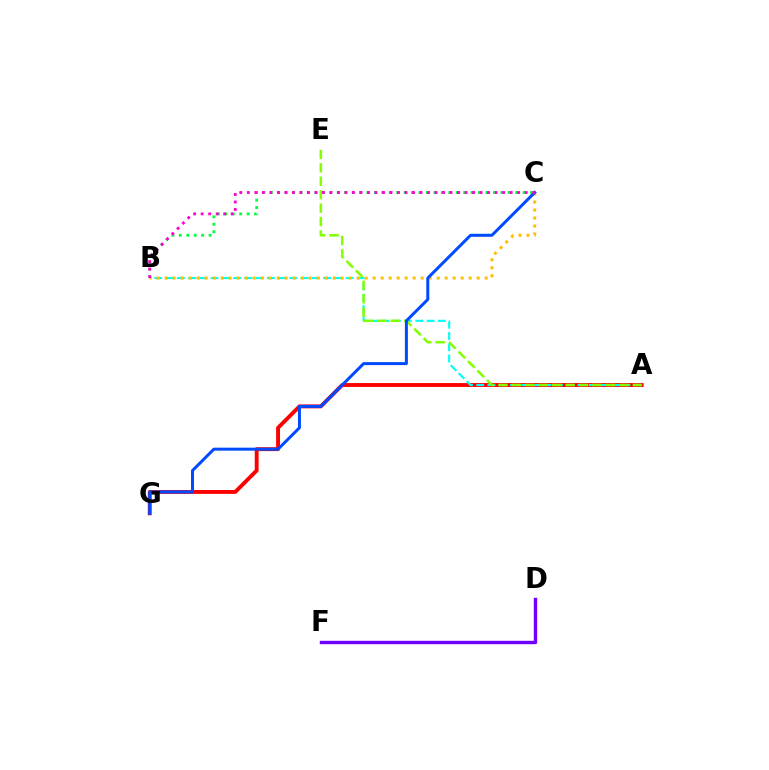{('A', 'G'): [{'color': '#ff0000', 'line_style': 'solid', 'thickness': 2.79}], ('A', 'B'): [{'color': '#00fff6', 'line_style': 'dashed', 'thickness': 1.53}], ('D', 'F'): [{'color': '#7200ff', 'line_style': 'solid', 'thickness': 2.45}], ('B', 'C'): [{'color': '#00ff39', 'line_style': 'dotted', 'thickness': 2.02}, {'color': '#ffbd00', 'line_style': 'dotted', 'thickness': 2.17}, {'color': '#ff00cf', 'line_style': 'dotted', 'thickness': 2.04}], ('A', 'E'): [{'color': '#84ff00', 'line_style': 'dashed', 'thickness': 1.82}], ('C', 'G'): [{'color': '#004bff', 'line_style': 'solid', 'thickness': 2.16}]}